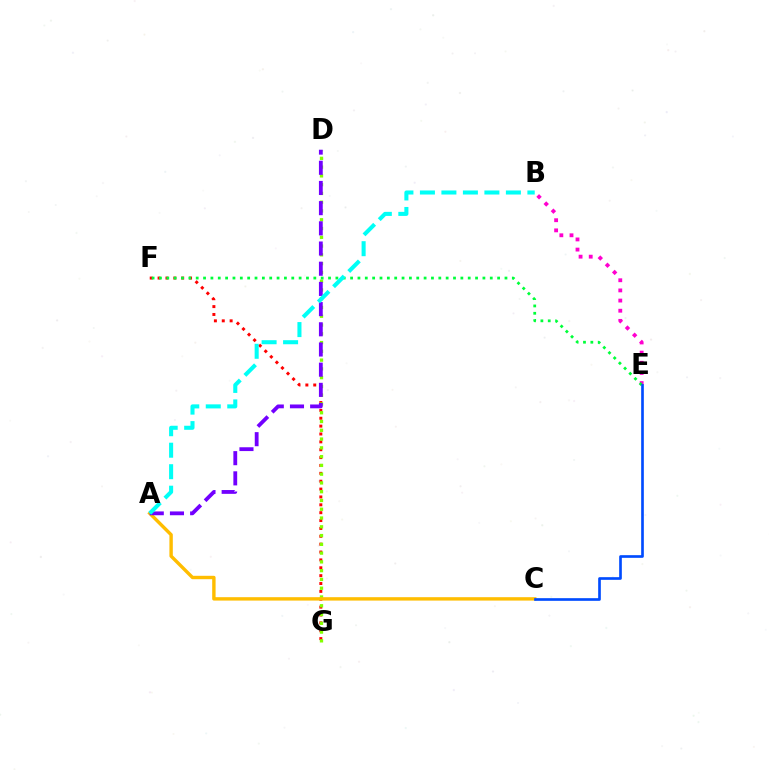{('F', 'G'): [{'color': '#ff0000', 'line_style': 'dotted', 'thickness': 2.14}], ('B', 'E'): [{'color': '#ff00cf', 'line_style': 'dotted', 'thickness': 2.76}], ('D', 'G'): [{'color': '#84ff00', 'line_style': 'dotted', 'thickness': 2.38}], ('A', 'C'): [{'color': '#ffbd00', 'line_style': 'solid', 'thickness': 2.45}], ('E', 'F'): [{'color': '#00ff39', 'line_style': 'dotted', 'thickness': 2.0}], ('A', 'D'): [{'color': '#7200ff', 'line_style': 'dashed', 'thickness': 2.74}], ('C', 'E'): [{'color': '#004bff', 'line_style': 'solid', 'thickness': 1.92}], ('A', 'B'): [{'color': '#00fff6', 'line_style': 'dashed', 'thickness': 2.92}]}